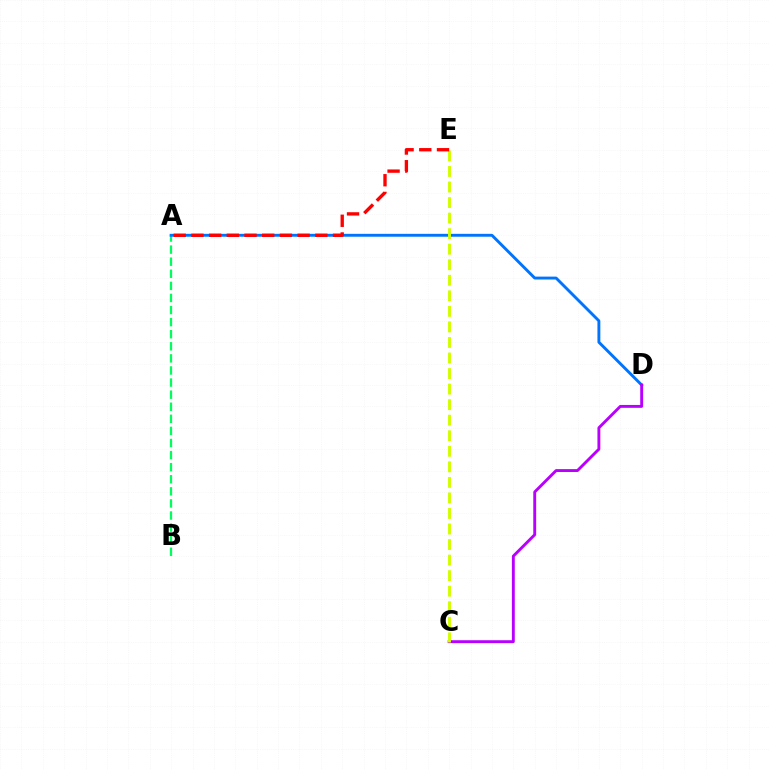{('A', 'B'): [{'color': '#00ff5c', 'line_style': 'dashed', 'thickness': 1.64}], ('A', 'D'): [{'color': '#0074ff', 'line_style': 'solid', 'thickness': 2.09}], ('C', 'D'): [{'color': '#b900ff', 'line_style': 'solid', 'thickness': 2.08}], ('C', 'E'): [{'color': '#d1ff00', 'line_style': 'dashed', 'thickness': 2.11}], ('A', 'E'): [{'color': '#ff0000', 'line_style': 'dashed', 'thickness': 2.4}]}